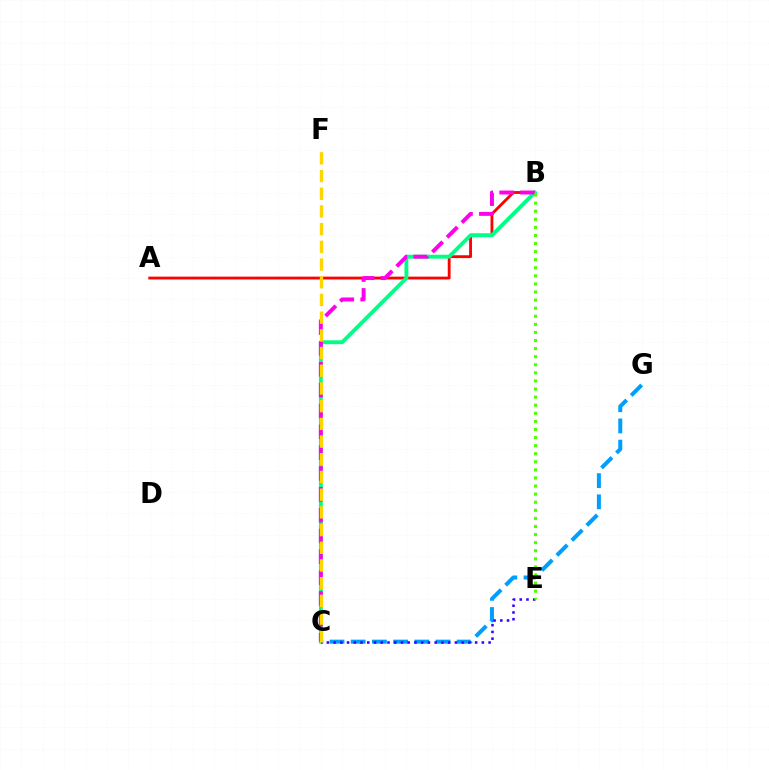{('A', 'B'): [{'color': '#ff0000', 'line_style': 'solid', 'thickness': 2.04}], ('B', 'C'): [{'color': '#00ff86', 'line_style': 'solid', 'thickness': 2.78}, {'color': '#ff00ed', 'line_style': 'dashed', 'thickness': 2.83}], ('C', 'G'): [{'color': '#009eff', 'line_style': 'dashed', 'thickness': 2.88}], ('C', 'E'): [{'color': '#3700ff', 'line_style': 'dotted', 'thickness': 1.83}], ('C', 'F'): [{'color': '#ffd500', 'line_style': 'dashed', 'thickness': 2.4}], ('B', 'E'): [{'color': '#4fff00', 'line_style': 'dotted', 'thickness': 2.2}]}